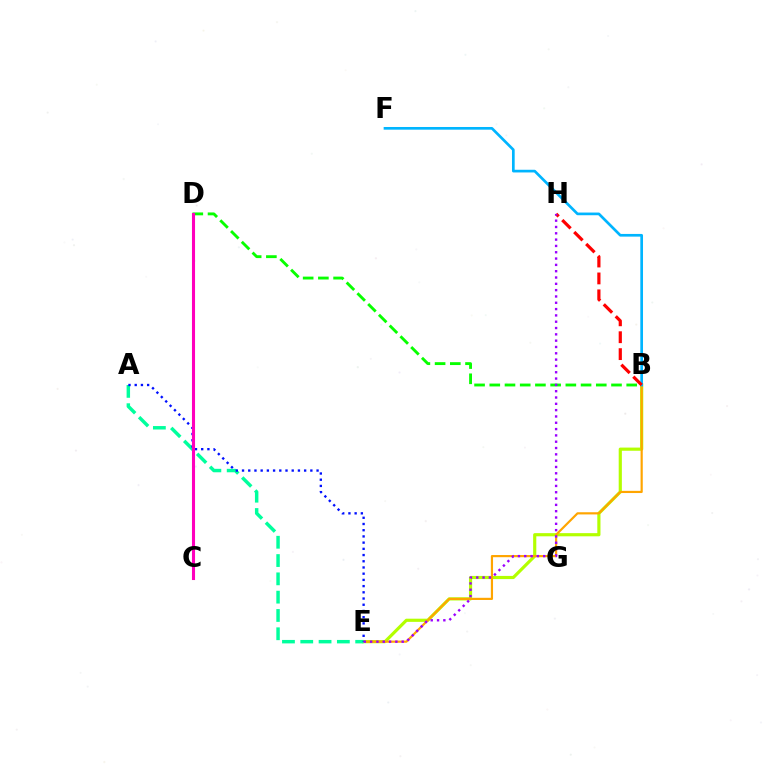{('B', 'D'): [{'color': '#08ff00', 'line_style': 'dashed', 'thickness': 2.07}], ('B', 'E'): [{'color': '#b3ff00', 'line_style': 'solid', 'thickness': 2.28}, {'color': '#ffa500', 'line_style': 'solid', 'thickness': 1.57}], ('B', 'F'): [{'color': '#00b5ff', 'line_style': 'solid', 'thickness': 1.93}], ('A', 'E'): [{'color': '#00ff9d', 'line_style': 'dashed', 'thickness': 2.49}, {'color': '#0010ff', 'line_style': 'dotted', 'thickness': 1.69}], ('B', 'H'): [{'color': '#ff0000', 'line_style': 'dashed', 'thickness': 2.3}], ('C', 'D'): [{'color': '#ff00bd', 'line_style': 'solid', 'thickness': 2.22}], ('E', 'H'): [{'color': '#9b00ff', 'line_style': 'dotted', 'thickness': 1.72}]}